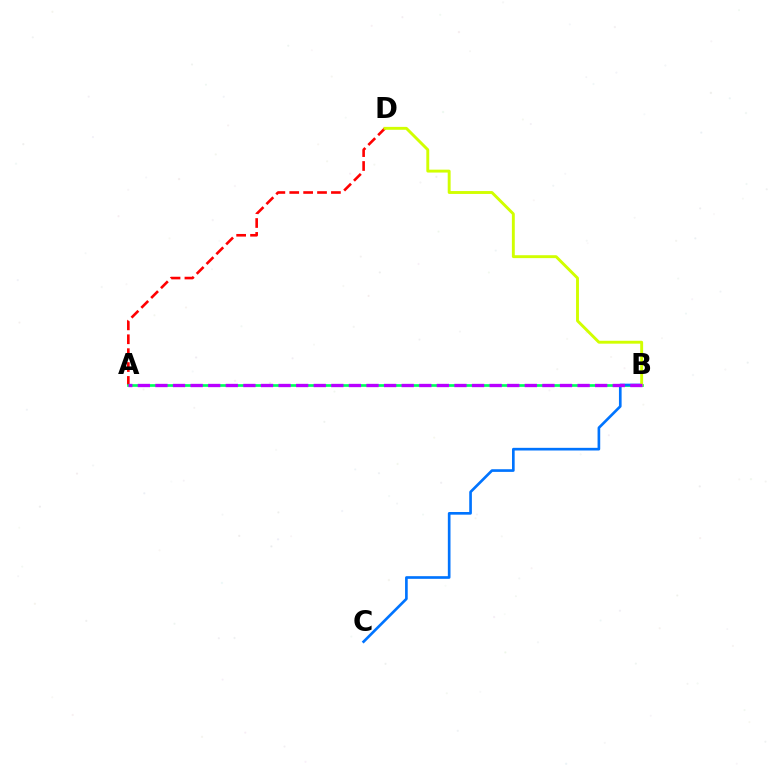{('A', 'D'): [{'color': '#ff0000', 'line_style': 'dashed', 'thickness': 1.89}], ('A', 'B'): [{'color': '#00ff5c', 'line_style': 'solid', 'thickness': 1.94}, {'color': '#b900ff', 'line_style': 'dashed', 'thickness': 2.39}], ('B', 'C'): [{'color': '#0074ff', 'line_style': 'solid', 'thickness': 1.92}], ('B', 'D'): [{'color': '#d1ff00', 'line_style': 'solid', 'thickness': 2.09}]}